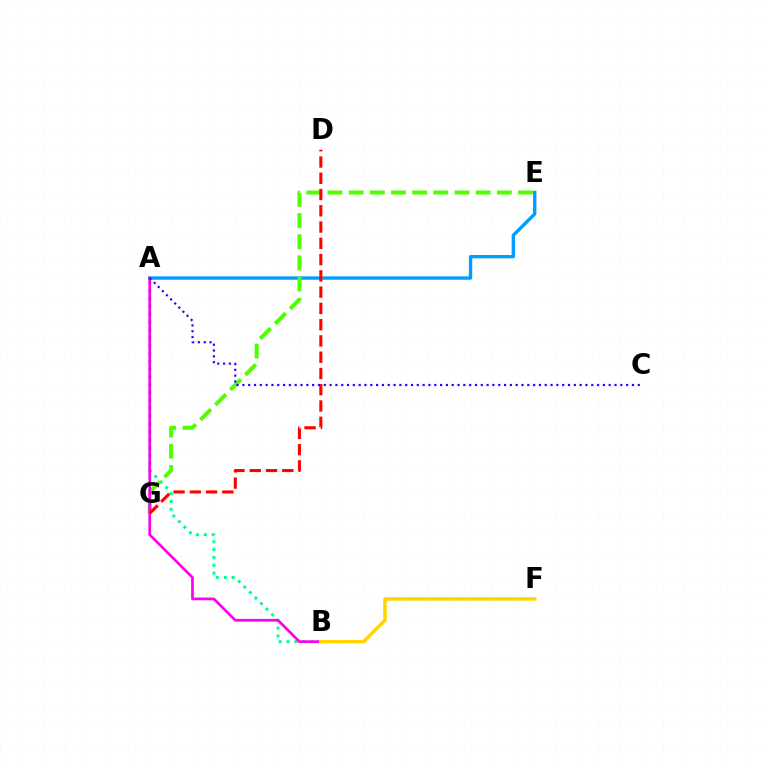{('A', 'B'): [{'color': '#00ff86', 'line_style': 'dotted', 'thickness': 2.13}, {'color': '#ff00ed', 'line_style': 'solid', 'thickness': 1.96}], ('A', 'E'): [{'color': '#009eff', 'line_style': 'solid', 'thickness': 2.43}], ('E', 'G'): [{'color': '#4fff00', 'line_style': 'dashed', 'thickness': 2.88}], ('D', 'G'): [{'color': '#ff0000', 'line_style': 'dashed', 'thickness': 2.21}], ('A', 'C'): [{'color': '#3700ff', 'line_style': 'dotted', 'thickness': 1.58}], ('B', 'F'): [{'color': '#ffd500', 'line_style': 'solid', 'thickness': 2.52}]}